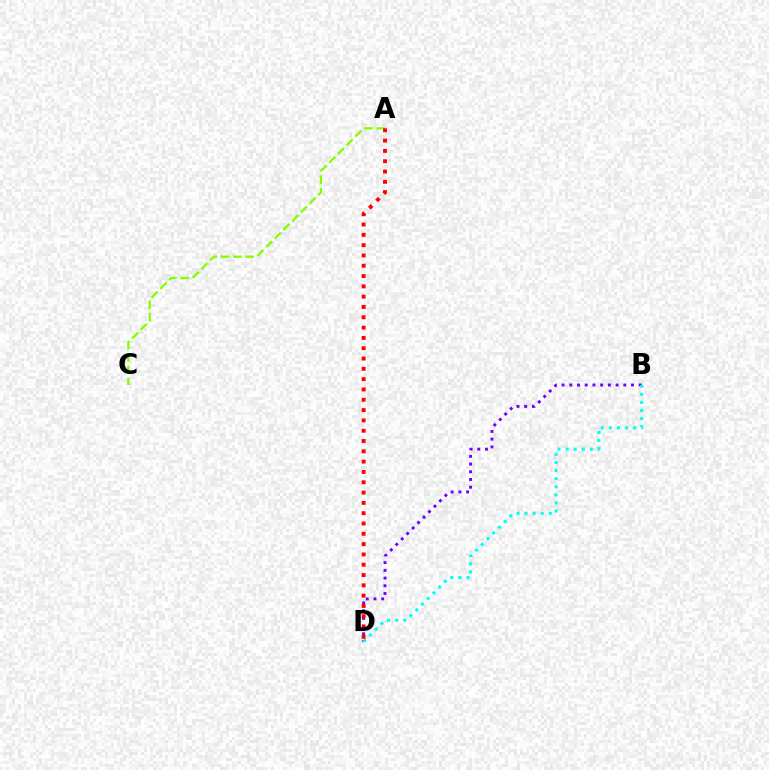{('B', 'D'): [{'color': '#7200ff', 'line_style': 'dotted', 'thickness': 2.1}, {'color': '#00fff6', 'line_style': 'dotted', 'thickness': 2.2}], ('A', 'C'): [{'color': '#84ff00', 'line_style': 'dashed', 'thickness': 1.67}], ('A', 'D'): [{'color': '#ff0000', 'line_style': 'dotted', 'thickness': 2.8}]}